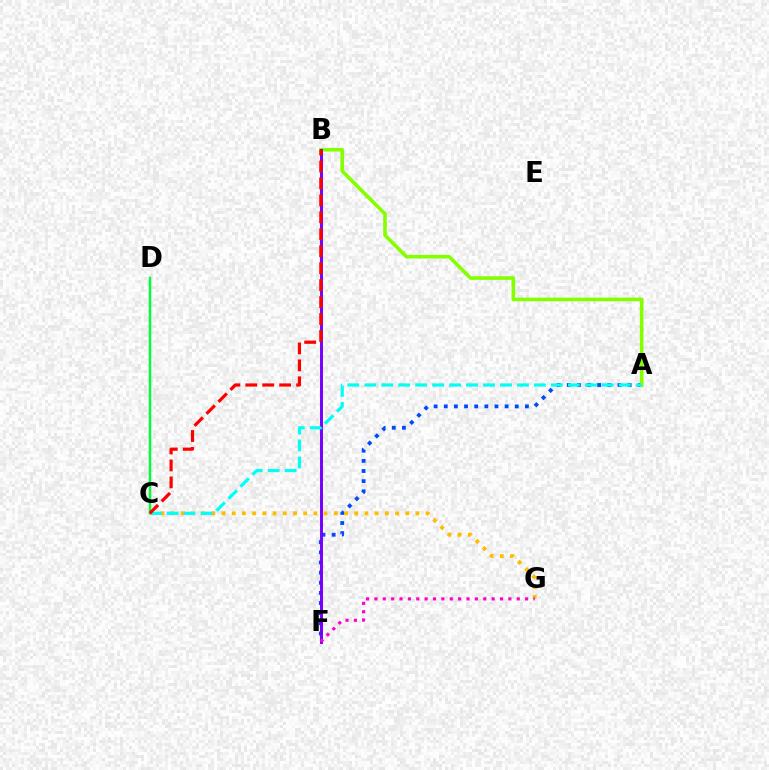{('A', 'F'): [{'color': '#004bff', 'line_style': 'dotted', 'thickness': 2.76}], ('C', 'G'): [{'color': '#ffbd00', 'line_style': 'dotted', 'thickness': 2.77}], ('C', 'D'): [{'color': '#00ff39', 'line_style': 'solid', 'thickness': 1.78}], ('A', 'B'): [{'color': '#84ff00', 'line_style': 'solid', 'thickness': 2.59}], ('B', 'F'): [{'color': '#7200ff', 'line_style': 'solid', 'thickness': 2.11}], ('A', 'C'): [{'color': '#00fff6', 'line_style': 'dashed', 'thickness': 2.3}], ('F', 'G'): [{'color': '#ff00cf', 'line_style': 'dotted', 'thickness': 2.28}], ('B', 'C'): [{'color': '#ff0000', 'line_style': 'dashed', 'thickness': 2.3}]}